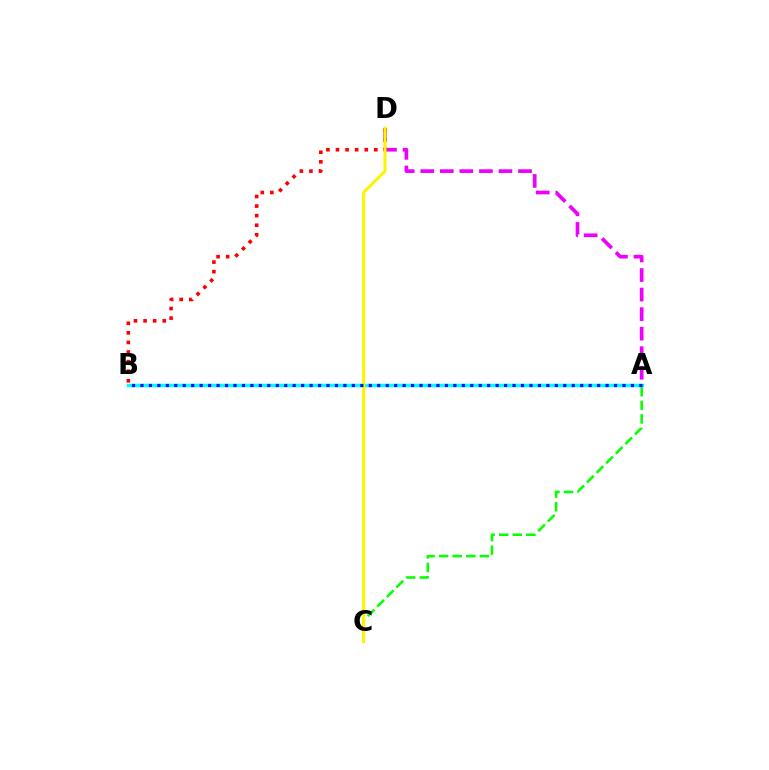{('A', 'D'): [{'color': '#ee00ff', 'line_style': 'dashed', 'thickness': 2.66}], ('A', 'C'): [{'color': '#08ff00', 'line_style': 'dashed', 'thickness': 1.84}], ('B', 'D'): [{'color': '#ff0000', 'line_style': 'dotted', 'thickness': 2.6}], ('A', 'B'): [{'color': '#00fff6', 'line_style': 'solid', 'thickness': 2.48}, {'color': '#0010ff', 'line_style': 'dotted', 'thickness': 2.3}], ('C', 'D'): [{'color': '#fcf500', 'line_style': 'solid', 'thickness': 2.2}]}